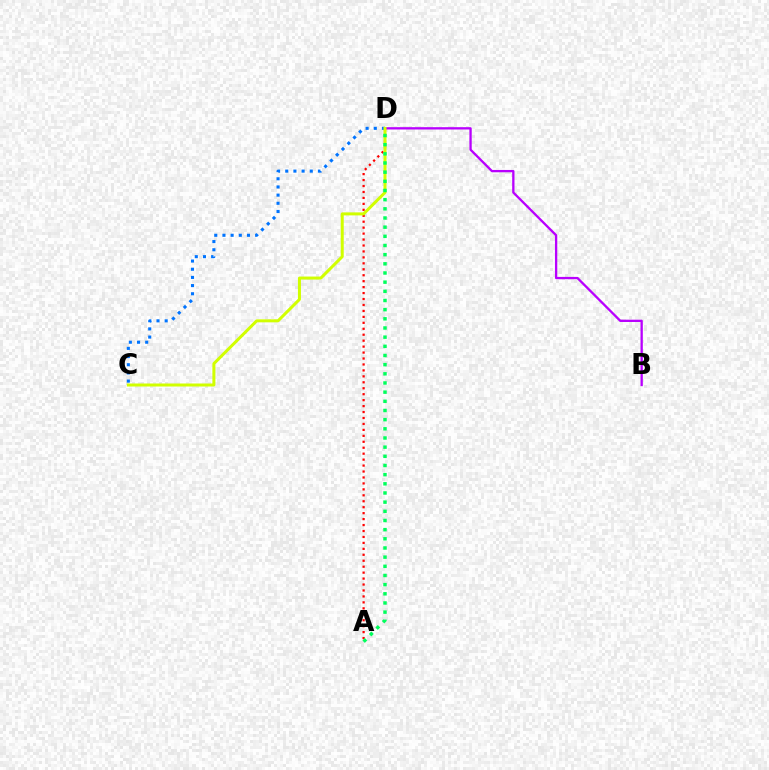{('B', 'D'): [{'color': '#b900ff', 'line_style': 'solid', 'thickness': 1.66}], ('A', 'D'): [{'color': '#ff0000', 'line_style': 'dotted', 'thickness': 1.62}, {'color': '#00ff5c', 'line_style': 'dotted', 'thickness': 2.49}], ('C', 'D'): [{'color': '#0074ff', 'line_style': 'dotted', 'thickness': 2.22}, {'color': '#d1ff00', 'line_style': 'solid', 'thickness': 2.17}]}